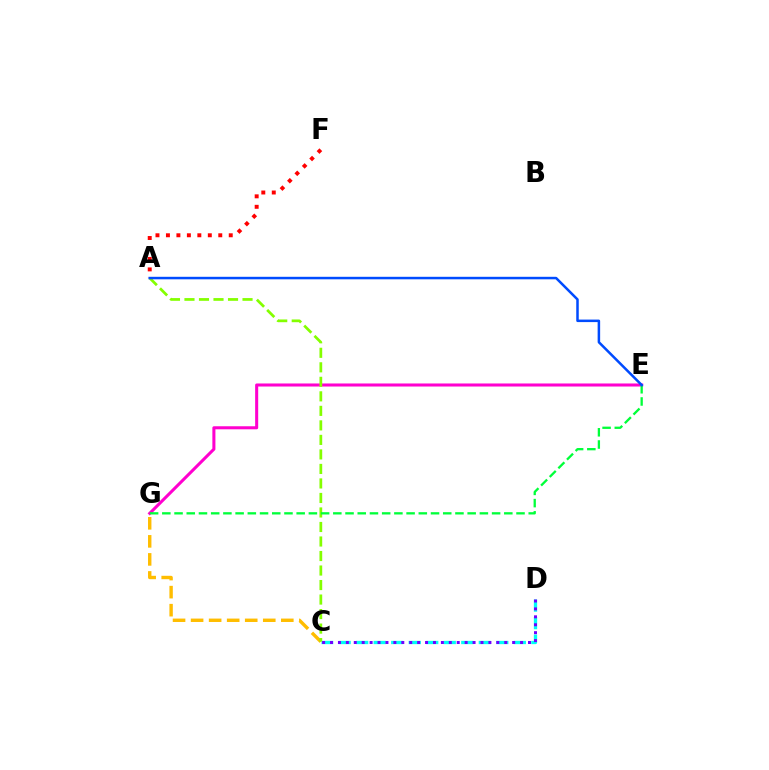{('C', 'G'): [{'color': '#ffbd00', 'line_style': 'dashed', 'thickness': 2.45}], ('C', 'D'): [{'color': '#00fff6', 'line_style': 'dashed', 'thickness': 2.38}, {'color': '#7200ff', 'line_style': 'dotted', 'thickness': 2.15}], ('E', 'G'): [{'color': '#ff00cf', 'line_style': 'solid', 'thickness': 2.19}, {'color': '#00ff39', 'line_style': 'dashed', 'thickness': 1.66}], ('A', 'F'): [{'color': '#ff0000', 'line_style': 'dotted', 'thickness': 2.84}], ('A', 'C'): [{'color': '#84ff00', 'line_style': 'dashed', 'thickness': 1.97}], ('A', 'E'): [{'color': '#004bff', 'line_style': 'solid', 'thickness': 1.81}]}